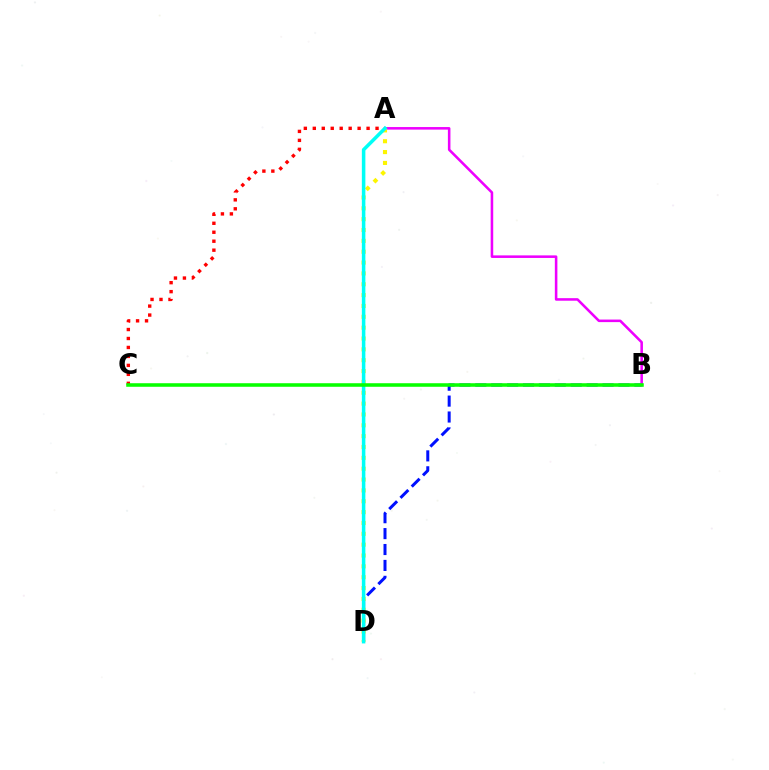{('A', 'C'): [{'color': '#ff0000', 'line_style': 'dotted', 'thickness': 2.44}], ('B', 'D'): [{'color': '#0010ff', 'line_style': 'dashed', 'thickness': 2.16}], ('A', 'B'): [{'color': '#ee00ff', 'line_style': 'solid', 'thickness': 1.84}], ('A', 'D'): [{'color': '#fcf500', 'line_style': 'dotted', 'thickness': 2.95}, {'color': '#00fff6', 'line_style': 'solid', 'thickness': 2.54}], ('B', 'C'): [{'color': '#08ff00', 'line_style': 'solid', 'thickness': 2.55}]}